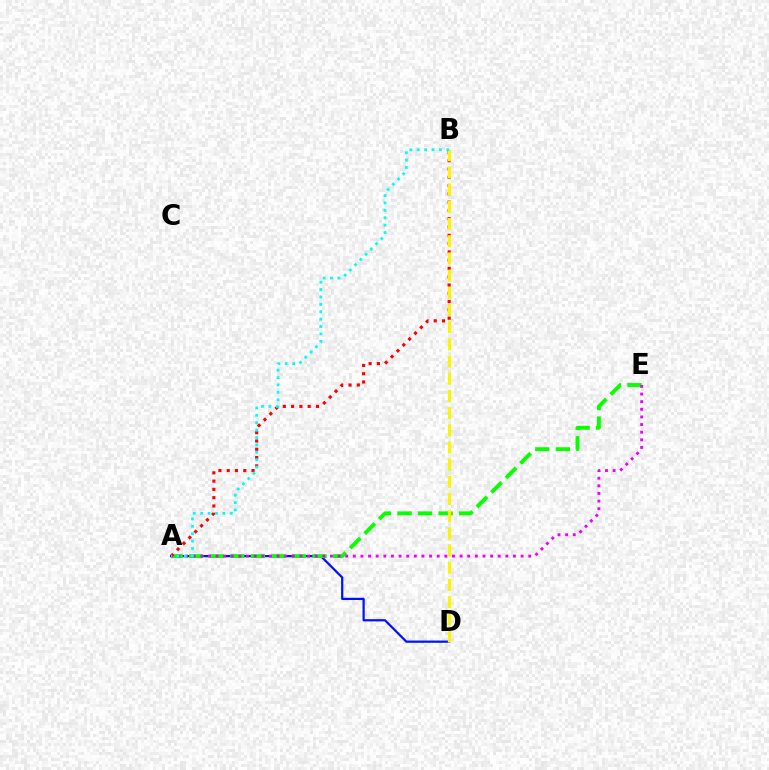{('A', 'D'): [{'color': '#0010ff', 'line_style': 'solid', 'thickness': 1.59}], ('A', 'E'): [{'color': '#08ff00', 'line_style': 'dashed', 'thickness': 2.79}, {'color': '#ee00ff', 'line_style': 'dotted', 'thickness': 2.07}], ('A', 'B'): [{'color': '#ff0000', 'line_style': 'dotted', 'thickness': 2.25}, {'color': '#00fff6', 'line_style': 'dotted', 'thickness': 2.01}], ('B', 'D'): [{'color': '#fcf500', 'line_style': 'dashed', 'thickness': 2.33}]}